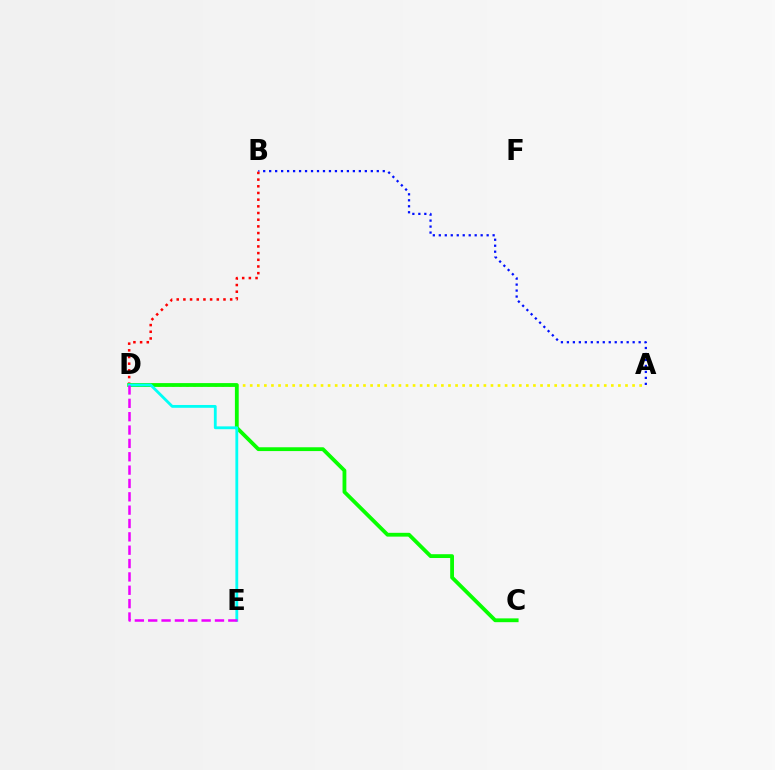{('A', 'B'): [{'color': '#0010ff', 'line_style': 'dotted', 'thickness': 1.62}], ('B', 'D'): [{'color': '#ff0000', 'line_style': 'dotted', 'thickness': 1.82}], ('A', 'D'): [{'color': '#fcf500', 'line_style': 'dotted', 'thickness': 1.92}], ('C', 'D'): [{'color': '#08ff00', 'line_style': 'solid', 'thickness': 2.74}], ('D', 'E'): [{'color': '#00fff6', 'line_style': 'solid', 'thickness': 2.03}, {'color': '#ee00ff', 'line_style': 'dashed', 'thickness': 1.81}]}